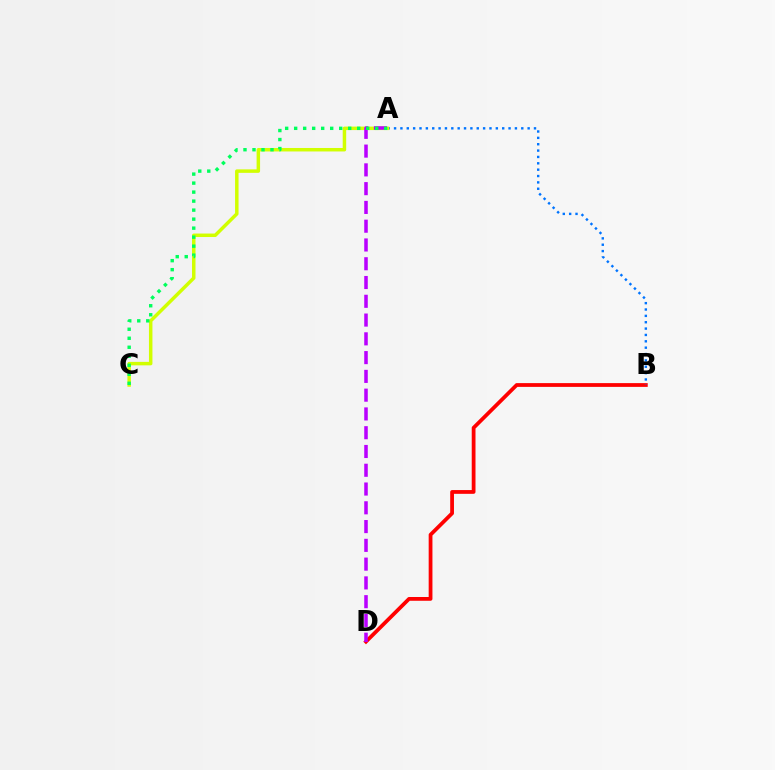{('B', 'D'): [{'color': '#ff0000', 'line_style': 'solid', 'thickness': 2.71}], ('A', 'B'): [{'color': '#0074ff', 'line_style': 'dotted', 'thickness': 1.73}], ('A', 'C'): [{'color': '#d1ff00', 'line_style': 'solid', 'thickness': 2.5}, {'color': '#00ff5c', 'line_style': 'dotted', 'thickness': 2.45}], ('A', 'D'): [{'color': '#b900ff', 'line_style': 'dashed', 'thickness': 2.55}]}